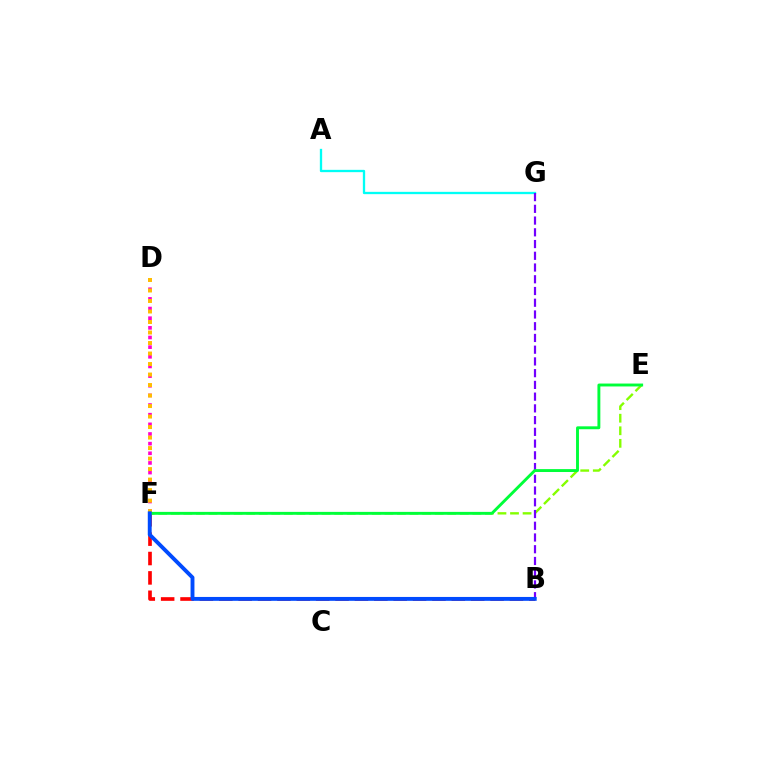{('A', 'G'): [{'color': '#00fff6', 'line_style': 'solid', 'thickness': 1.67}], ('E', 'F'): [{'color': '#84ff00', 'line_style': 'dashed', 'thickness': 1.71}, {'color': '#00ff39', 'line_style': 'solid', 'thickness': 2.09}], ('B', 'F'): [{'color': '#ff0000', 'line_style': 'dashed', 'thickness': 2.63}, {'color': '#004bff', 'line_style': 'solid', 'thickness': 2.8}], ('B', 'G'): [{'color': '#7200ff', 'line_style': 'dashed', 'thickness': 1.59}], ('D', 'F'): [{'color': '#ff00cf', 'line_style': 'dotted', 'thickness': 2.62}, {'color': '#ffbd00', 'line_style': 'dotted', 'thickness': 2.85}]}